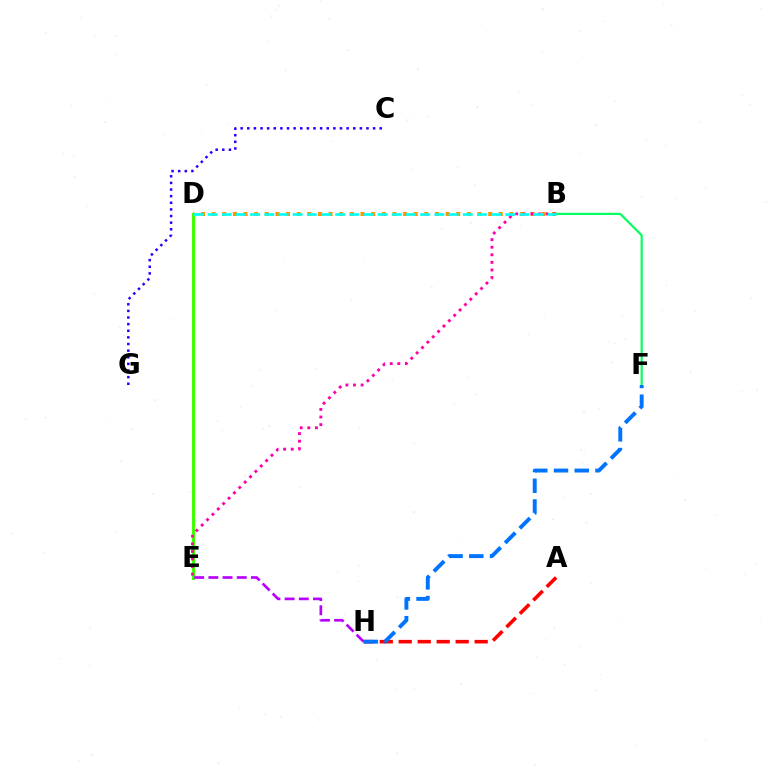{('B', 'D'): [{'color': '#ff9400', 'line_style': 'dotted', 'thickness': 2.89}, {'color': '#00fff6', 'line_style': 'dashed', 'thickness': 1.93}], ('D', 'E'): [{'color': '#d1ff00', 'line_style': 'dotted', 'thickness': 2.3}, {'color': '#3dff00', 'line_style': 'solid', 'thickness': 2.12}], ('A', 'H'): [{'color': '#ff0000', 'line_style': 'dashed', 'thickness': 2.58}], ('B', 'E'): [{'color': '#ff00ac', 'line_style': 'dotted', 'thickness': 2.06}], ('B', 'F'): [{'color': '#00ff5c', 'line_style': 'solid', 'thickness': 1.55}], ('C', 'G'): [{'color': '#2500ff', 'line_style': 'dotted', 'thickness': 1.8}], ('F', 'H'): [{'color': '#0074ff', 'line_style': 'dashed', 'thickness': 2.82}], ('E', 'H'): [{'color': '#b900ff', 'line_style': 'dashed', 'thickness': 1.93}]}